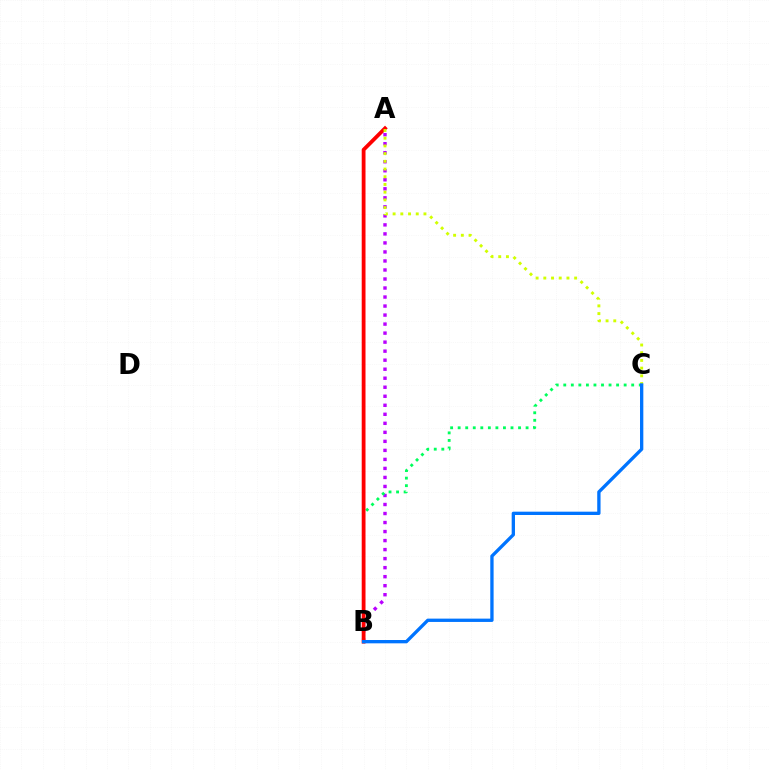{('A', 'B'): [{'color': '#b900ff', 'line_style': 'dotted', 'thickness': 2.45}, {'color': '#ff0000', 'line_style': 'solid', 'thickness': 2.73}], ('B', 'C'): [{'color': '#00ff5c', 'line_style': 'dotted', 'thickness': 2.05}, {'color': '#0074ff', 'line_style': 'solid', 'thickness': 2.39}], ('A', 'C'): [{'color': '#d1ff00', 'line_style': 'dotted', 'thickness': 2.09}]}